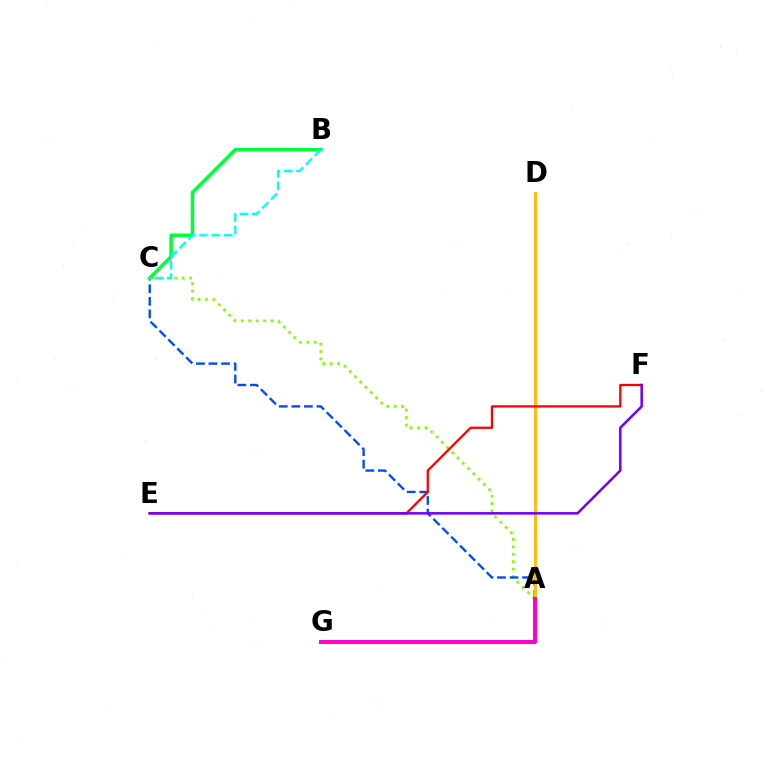{('A', 'C'): [{'color': '#84ff00', 'line_style': 'dotted', 'thickness': 2.02}, {'color': '#004bff', 'line_style': 'dashed', 'thickness': 1.71}], ('B', 'C'): [{'color': '#00ff39', 'line_style': 'solid', 'thickness': 2.55}, {'color': '#00fff6', 'line_style': 'dashed', 'thickness': 1.68}], ('A', 'D'): [{'color': '#ffbd00', 'line_style': 'solid', 'thickness': 2.09}], ('E', 'F'): [{'color': '#ff0000', 'line_style': 'solid', 'thickness': 1.64}, {'color': '#7200ff', 'line_style': 'solid', 'thickness': 1.82}], ('A', 'G'): [{'color': '#ff00cf', 'line_style': 'solid', 'thickness': 2.87}]}